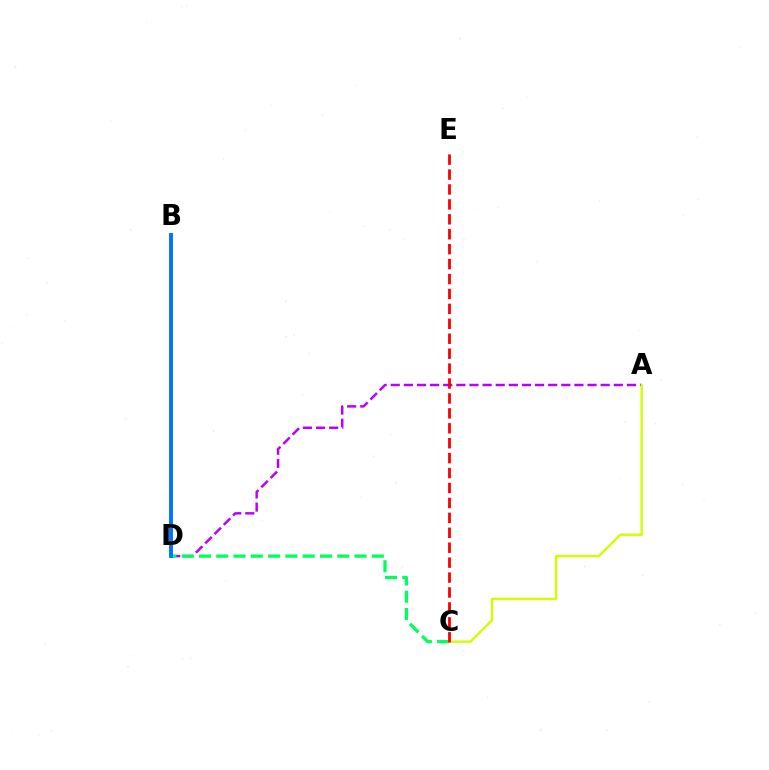{('A', 'D'): [{'color': '#b900ff', 'line_style': 'dashed', 'thickness': 1.78}], ('C', 'D'): [{'color': '#00ff5c', 'line_style': 'dashed', 'thickness': 2.35}], ('A', 'C'): [{'color': '#d1ff00', 'line_style': 'solid', 'thickness': 1.72}], ('B', 'D'): [{'color': '#0074ff', 'line_style': 'solid', 'thickness': 2.82}], ('C', 'E'): [{'color': '#ff0000', 'line_style': 'dashed', 'thickness': 2.03}]}